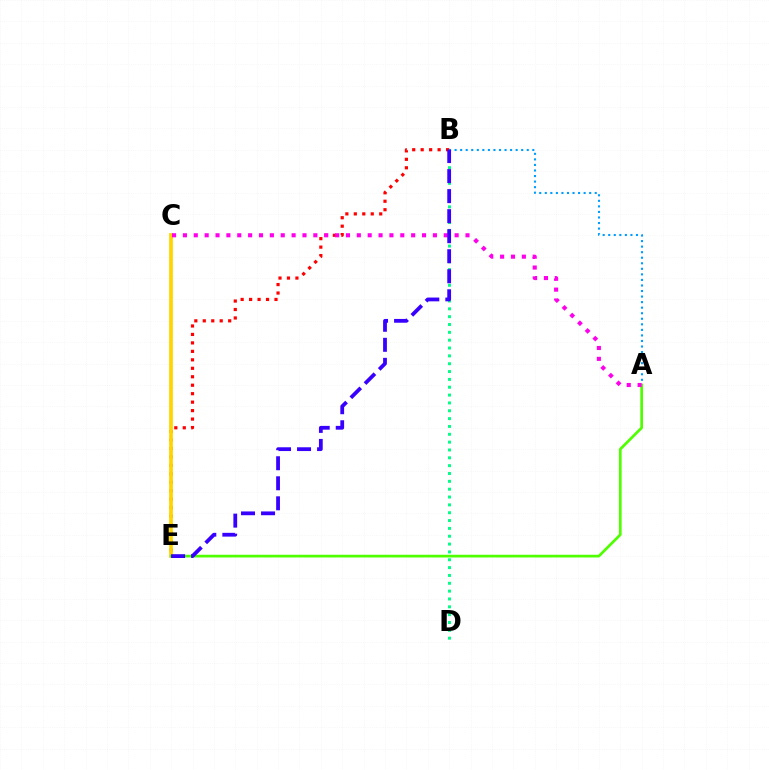{('B', 'E'): [{'color': '#ff0000', 'line_style': 'dotted', 'thickness': 2.3}, {'color': '#3700ff', 'line_style': 'dashed', 'thickness': 2.72}], ('A', 'B'): [{'color': '#009eff', 'line_style': 'dotted', 'thickness': 1.51}], ('C', 'E'): [{'color': '#ffd500', 'line_style': 'solid', 'thickness': 2.68}], ('B', 'D'): [{'color': '#00ff86', 'line_style': 'dotted', 'thickness': 2.13}], ('A', 'E'): [{'color': '#4fff00', 'line_style': 'solid', 'thickness': 1.95}], ('A', 'C'): [{'color': '#ff00ed', 'line_style': 'dotted', 'thickness': 2.95}]}